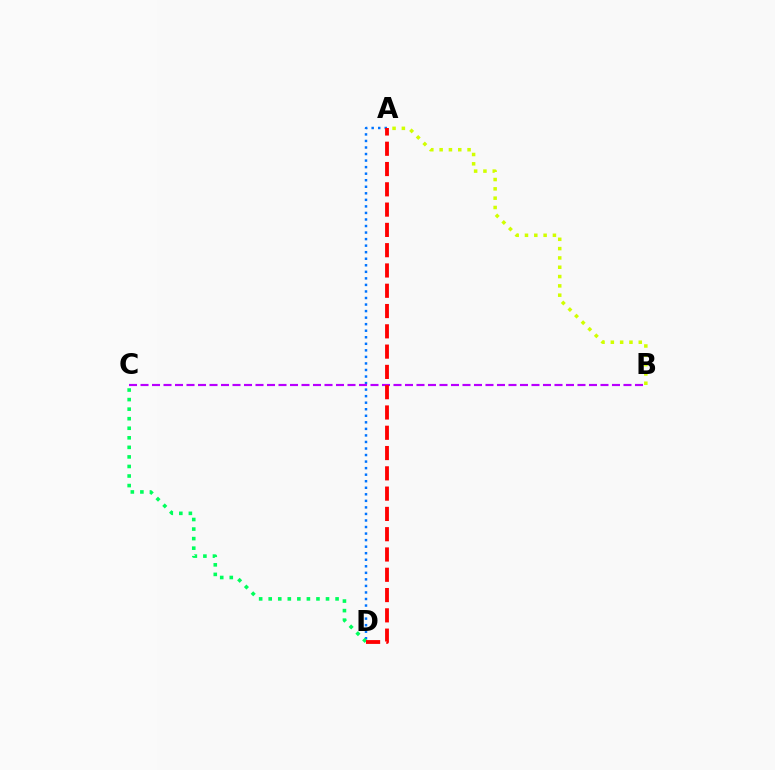{('A', 'D'): [{'color': '#0074ff', 'line_style': 'dotted', 'thickness': 1.78}, {'color': '#ff0000', 'line_style': 'dashed', 'thickness': 2.76}], ('C', 'D'): [{'color': '#00ff5c', 'line_style': 'dotted', 'thickness': 2.6}], ('B', 'C'): [{'color': '#b900ff', 'line_style': 'dashed', 'thickness': 1.56}], ('A', 'B'): [{'color': '#d1ff00', 'line_style': 'dotted', 'thickness': 2.53}]}